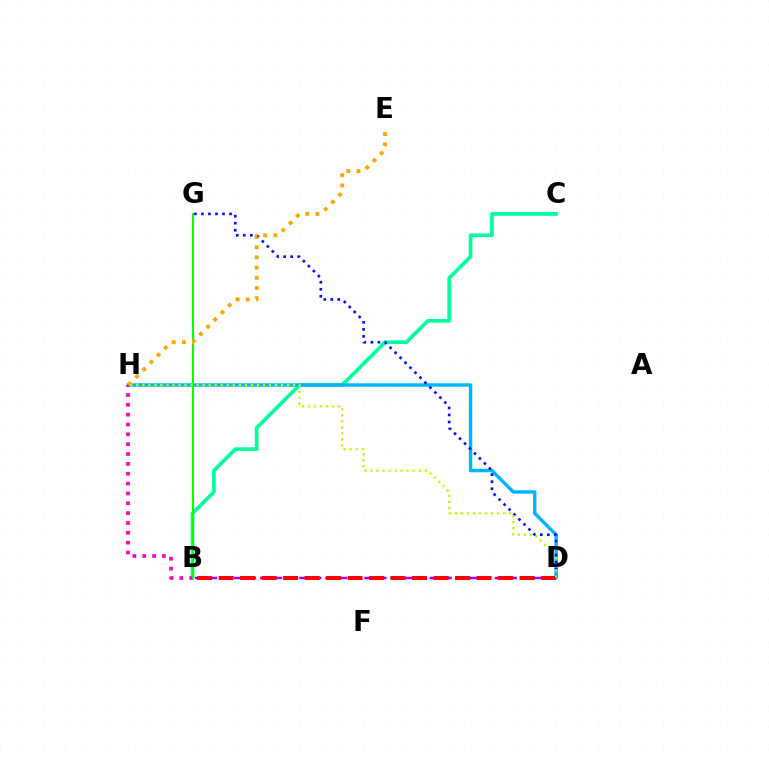{('B', 'C'): [{'color': '#00ff9d', 'line_style': 'solid', 'thickness': 2.66}], ('B', 'D'): [{'color': '#9b00ff', 'line_style': 'dashed', 'thickness': 1.77}, {'color': '#ff0000', 'line_style': 'dashed', 'thickness': 2.92}], ('D', 'H'): [{'color': '#00b5ff', 'line_style': 'solid', 'thickness': 2.47}, {'color': '#b3ff00', 'line_style': 'dotted', 'thickness': 1.64}], ('B', 'H'): [{'color': '#ff00bd', 'line_style': 'dotted', 'thickness': 2.68}], ('D', 'G'): [{'color': '#0010ff', 'line_style': 'dotted', 'thickness': 1.91}], ('B', 'G'): [{'color': '#08ff00', 'line_style': 'solid', 'thickness': 1.51}], ('E', 'H'): [{'color': '#ffa500', 'line_style': 'dotted', 'thickness': 2.77}]}